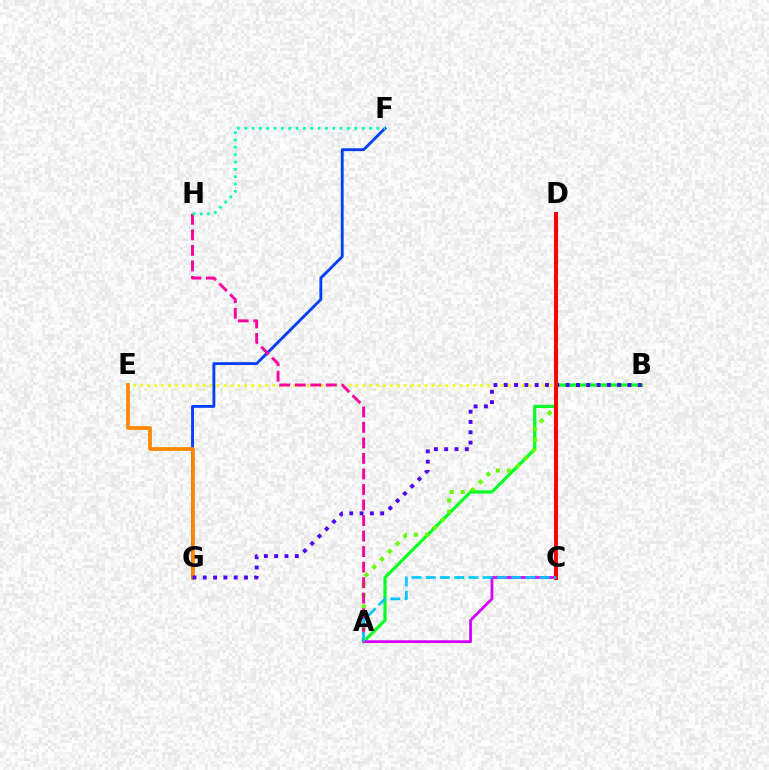{('B', 'E'): [{'color': '#eeff00', 'line_style': 'dotted', 'thickness': 1.88}], ('F', 'G'): [{'color': '#003fff', 'line_style': 'solid', 'thickness': 2.06}], ('A', 'B'): [{'color': '#00ff27', 'line_style': 'solid', 'thickness': 2.32}], ('A', 'D'): [{'color': '#66ff00', 'line_style': 'dotted', 'thickness': 2.99}], ('E', 'G'): [{'color': '#ff8800', 'line_style': 'solid', 'thickness': 2.68}], ('A', 'H'): [{'color': '#ff00a0', 'line_style': 'dashed', 'thickness': 2.11}], ('B', 'G'): [{'color': '#4f00ff', 'line_style': 'dotted', 'thickness': 2.8}], ('A', 'C'): [{'color': '#d600ff', 'line_style': 'solid', 'thickness': 2.01}, {'color': '#00c7ff', 'line_style': 'dashed', 'thickness': 1.93}], ('C', 'D'): [{'color': '#ff0000', 'line_style': 'solid', 'thickness': 2.85}], ('F', 'H'): [{'color': '#00ffaf', 'line_style': 'dotted', 'thickness': 1.99}]}